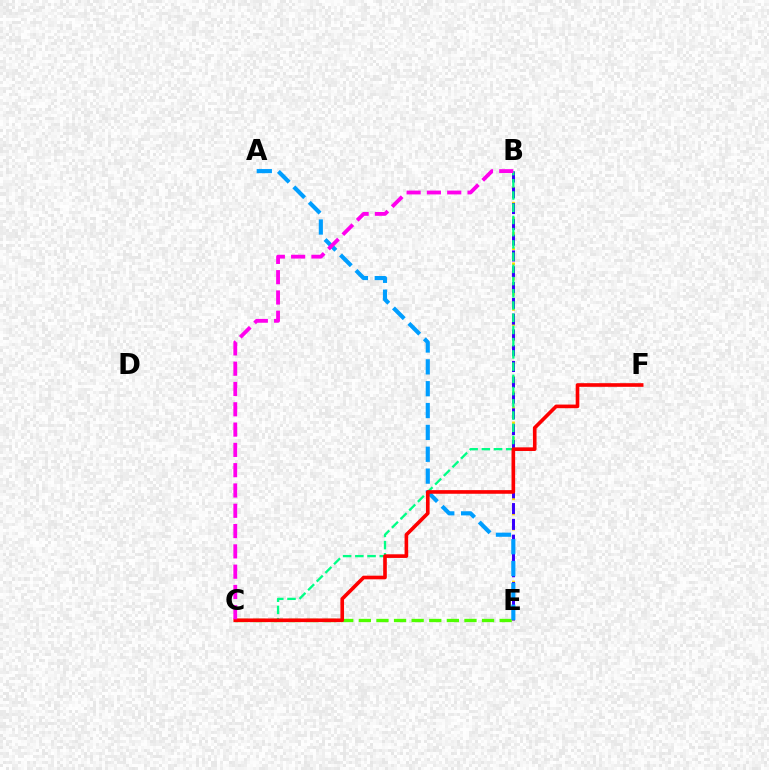{('C', 'E'): [{'color': '#4fff00', 'line_style': 'dashed', 'thickness': 2.39}], ('B', 'E'): [{'color': '#ffd500', 'line_style': 'dotted', 'thickness': 2.06}, {'color': '#3700ff', 'line_style': 'dashed', 'thickness': 2.14}], ('B', 'C'): [{'color': '#00ff86', 'line_style': 'dashed', 'thickness': 1.66}, {'color': '#ff00ed', 'line_style': 'dashed', 'thickness': 2.76}], ('A', 'E'): [{'color': '#009eff', 'line_style': 'dashed', 'thickness': 2.97}], ('C', 'F'): [{'color': '#ff0000', 'line_style': 'solid', 'thickness': 2.62}]}